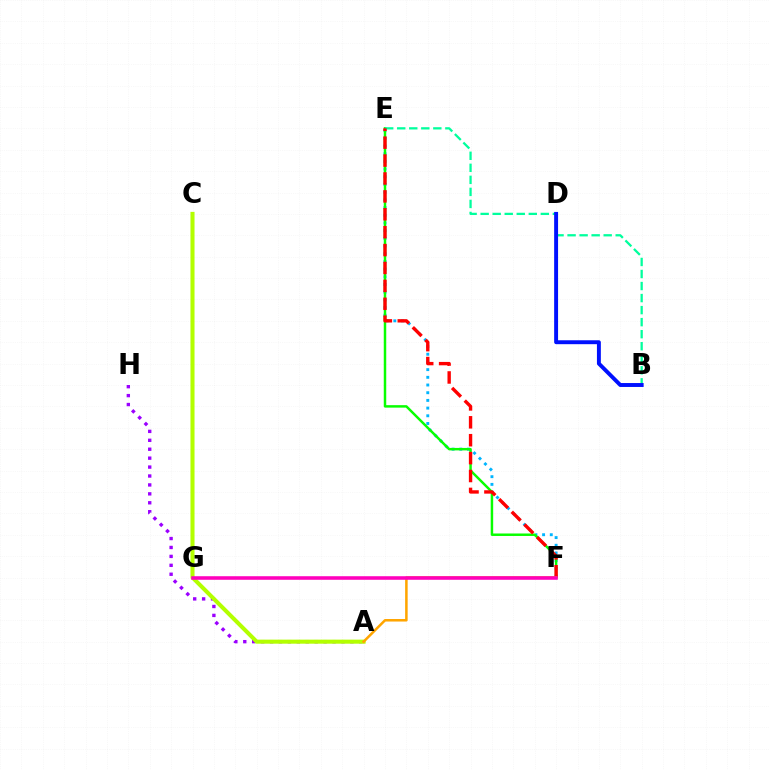{('E', 'F'): [{'color': '#00b5ff', 'line_style': 'dotted', 'thickness': 2.09}, {'color': '#08ff00', 'line_style': 'solid', 'thickness': 1.78}, {'color': '#ff0000', 'line_style': 'dashed', 'thickness': 2.43}], ('B', 'E'): [{'color': '#00ff9d', 'line_style': 'dashed', 'thickness': 1.63}], ('A', 'H'): [{'color': '#9b00ff', 'line_style': 'dotted', 'thickness': 2.43}], ('A', 'C'): [{'color': '#b3ff00', 'line_style': 'solid', 'thickness': 2.92}], ('A', 'F'): [{'color': '#ffa500', 'line_style': 'solid', 'thickness': 1.82}], ('B', 'D'): [{'color': '#0010ff', 'line_style': 'solid', 'thickness': 2.82}], ('F', 'G'): [{'color': '#ff00bd', 'line_style': 'solid', 'thickness': 2.56}]}